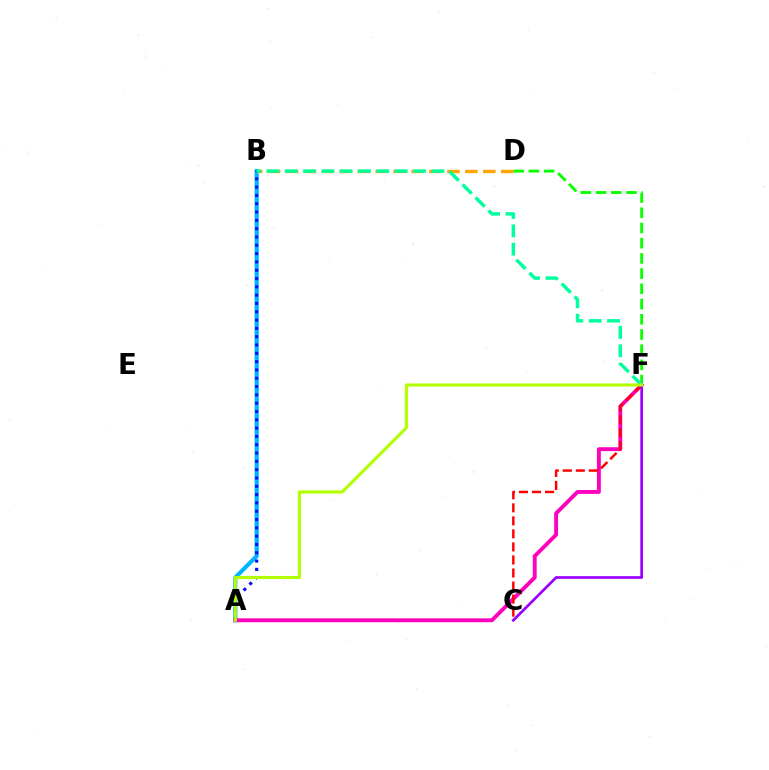{('A', 'B'): [{'color': '#00b5ff', 'line_style': 'solid', 'thickness': 2.98}, {'color': '#0010ff', 'line_style': 'dotted', 'thickness': 2.26}], ('D', 'F'): [{'color': '#08ff00', 'line_style': 'dashed', 'thickness': 2.07}], ('B', 'D'): [{'color': '#ffa500', 'line_style': 'dashed', 'thickness': 2.44}], ('A', 'F'): [{'color': '#ff00bd', 'line_style': 'solid', 'thickness': 2.79}, {'color': '#b3ff00', 'line_style': 'solid', 'thickness': 2.24}], ('C', 'F'): [{'color': '#ff0000', 'line_style': 'dashed', 'thickness': 1.77}, {'color': '#9b00ff', 'line_style': 'solid', 'thickness': 1.96}], ('B', 'F'): [{'color': '#00ff9d', 'line_style': 'dashed', 'thickness': 2.49}]}